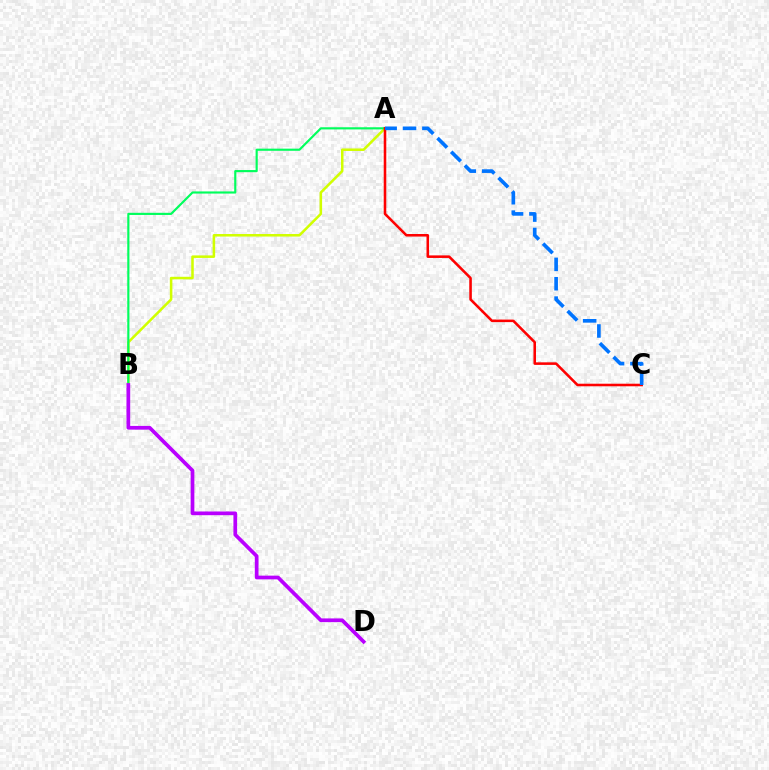{('A', 'B'): [{'color': '#d1ff00', 'line_style': 'solid', 'thickness': 1.82}, {'color': '#00ff5c', 'line_style': 'solid', 'thickness': 1.55}], ('B', 'D'): [{'color': '#b900ff', 'line_style': 'solid', 'thickness': 2.68}], ('A', 'C'): [{'color': '#ff0000', 'line_style': 'solid', 'thickness': 1.84}, {'color': '#0074ff', 'line_style': 'dashed', 'thickness': 2.63}]}